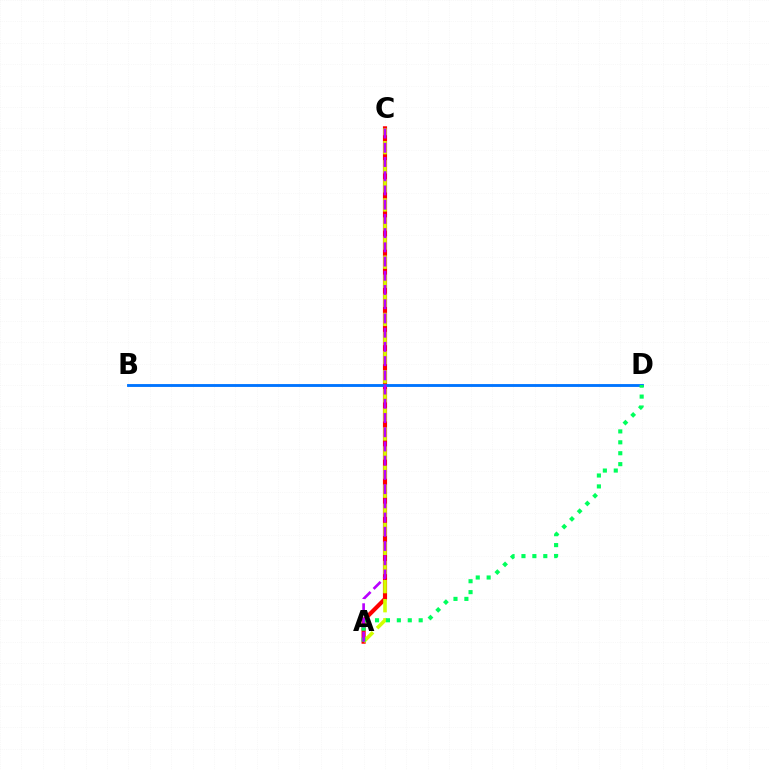{('A', 'C'): [{'color': '#ff0000', 'line_style': 'solid', 'thickness': 2.98}, {'color': '#d1ff00', 'line_style': 'dashed', 'thickness': 2.59}, {'color': '#b900ff', 'line_style': 'dashed', 'thickness': 1.93}], ('B', 'D'): [{'color': '#0074ff', 'line_style': 'solid', 'thickness': 2.06}], ('A', 'D'): [{'color': '#00ff5c', 'line_style': 'dotted', 'thickness': 2.97}]}